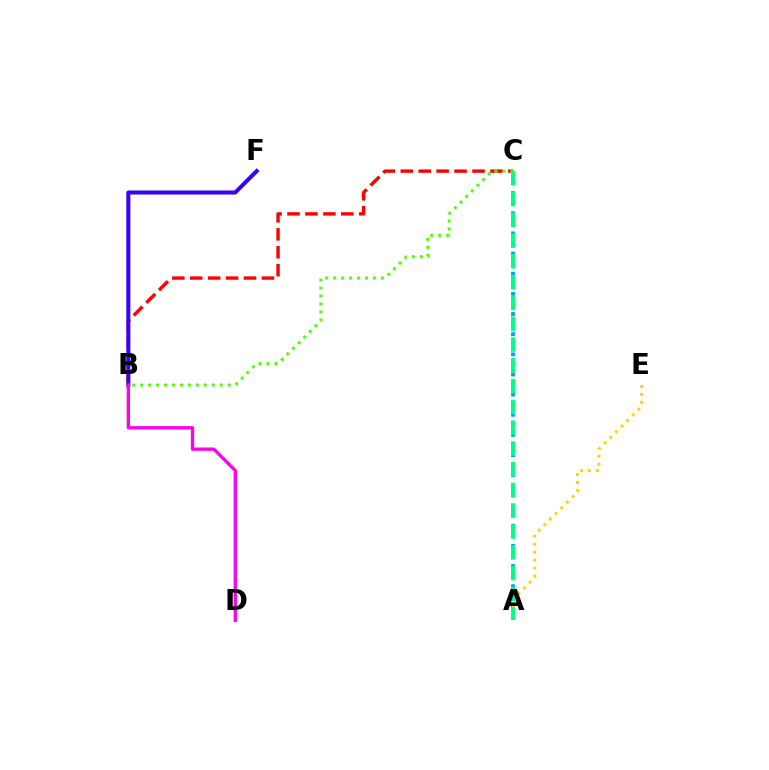{('A', 'C'): [{'color': '#009eff', 'line_style': 'dotted', 'thickness': 2.74}, {'color': '#00ff86', 'line_style': 'dashed', 'thickness': 2.82}], ('A', 'E'): [{'color': '#ffd500', 'line_style': 'dotted', 'thickness': 2.16}], ('B', 'C'): [{'color': '#ff0000', 'line_style': 'dashed', 'thickness': 2.44}, {'color': '#4fff00', 'line_style': 'dotted', 'thickness': 2.16}], ('B', 'F'): [{'color': '#3700ff', 'line_style': 'solid', 'thickness': 2.9}], ('B', 'D'): [{'color': '#ff00ed', 'line_style': 'solid', 'thickness': 2.4}]}